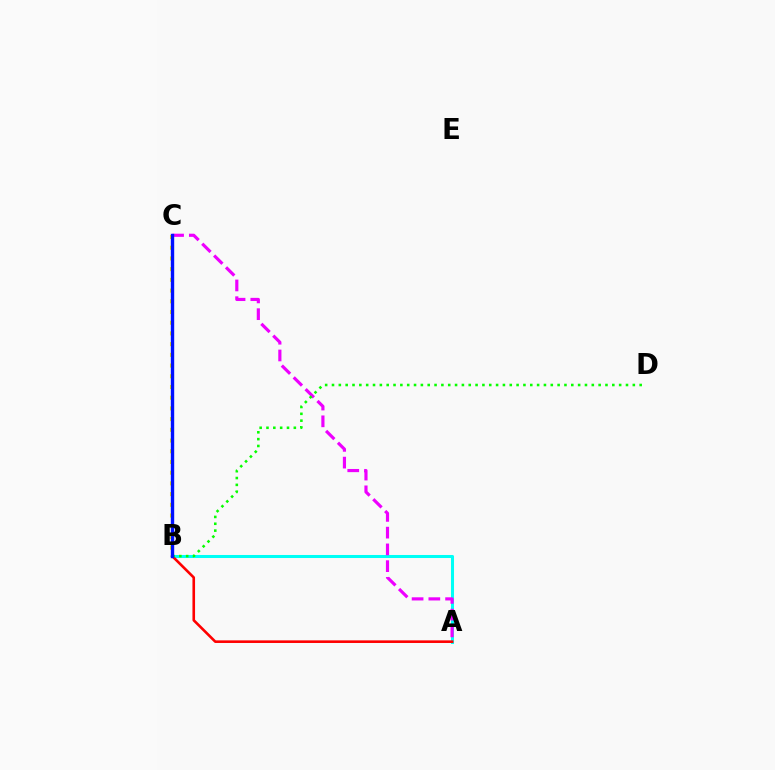{('A', 'B'): [{'color': '#00fff6', 'line_style': 'solid', 'thickness': 2.19}, {'color': '#ff0000', 'line_style': 'solid', 'thickness': 1.88}], ('B', 'C'): [{'color': '#fcf500', 'line_style': 'dotted', 'thickness': 2.91}, {'color': '#0010ff', 'line_style': 'solid', 'thickness': 2.44}], ('A', 'C'): [{'color': '#ee00ff', 'line_style': 'dashed', 'thickness': 2.28}], ('B', 'D'): [{'color': '#08ff00', 'line_style': 'dotted', 'thickness': 1.86}]}